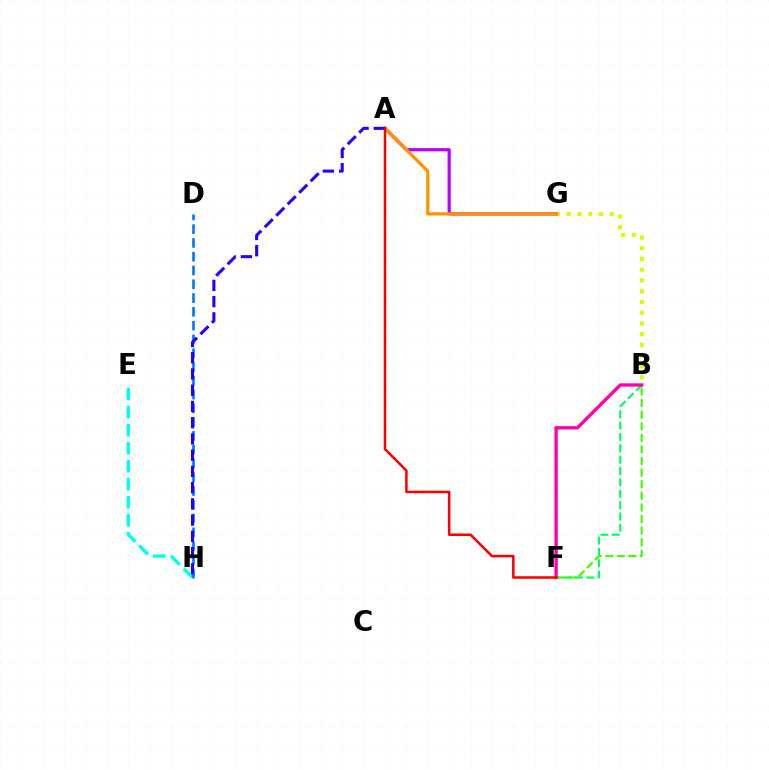{('B', 'G'): [{'color': '#d1ff00', 'line_style': 'dotted', 'thickness': 2.92}], ('B', 'F'): [{'color': '#00ff5c', 'line_style': 'dashed', 'thickness': 1.54}, {'color': '#3dff00', 'line_style': 'dashed', 'thickness': 1.57}, {'color': '#ff00ac', 'line_style': 'solid', 'thickness': 2.41}], ('A', 'G'): [{'color': '#b900ff', 'line_style': 'solid', 'thickness': 2.31}, {'color': '#ff9400', 'line_style': 'solid', 'thickness': 2.33}], ('E', 'H'): [{'color': '#00fff6', 'line_style': 'dashed', 'thickness': 2.45}], ('D', 'H'): [{'color': '#0074ff', 'line_style': 'dashed', 'thickness': 1.87}], ('A', 'H'): [{'color': '#2500ff', 'line_style': 'dashed', 'thickness': 2.21}], ('A', 'F'): [{'color': '#ff0000', 'line_style': 'solid', 'thickness': 1.83}]}